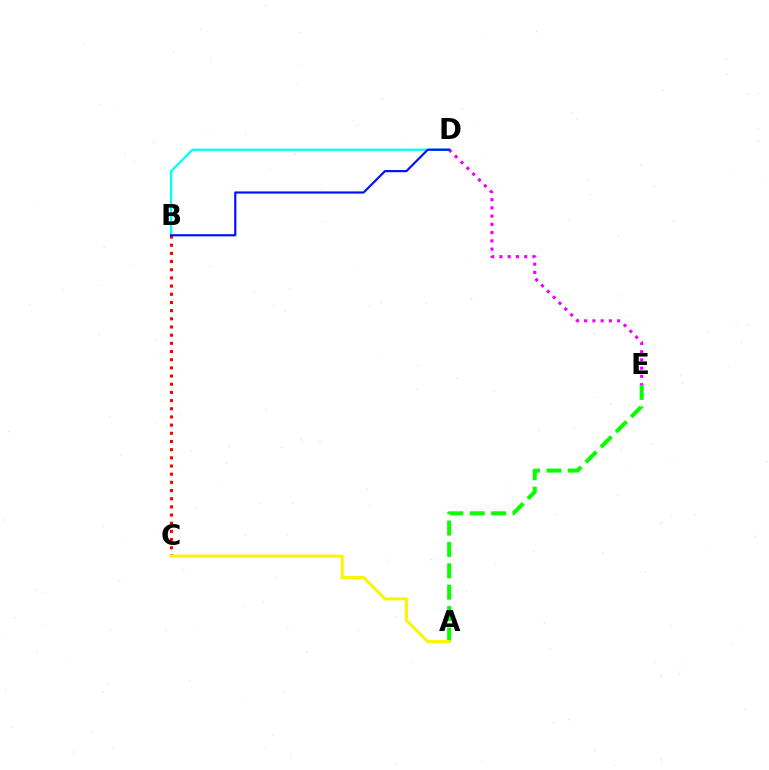{('D', 'E'): [{'color': '#ee00ff', 'line_style': 'dotted', 'thickness': 2.24}], ('A', 'E'): [{'color': '#08ff00', 'line_style': 'dashed', 'thickness': 2.9}], ('B', 'D'): [{'color': '#00fff6', 'line_style': 'solid', 'thickness': 1.64}, {'color': '#0010ff', 'line_style': 'solid', 'thickness': 1.56}], ('B', 'C'): [{'color': '#ff0000', 'line_style': 'dotted', 'thickness': 2.22}], ('A', 'C'): [{'color': '#fcf500', 'line_style': 'solid', 'thickness': 2.21}]}